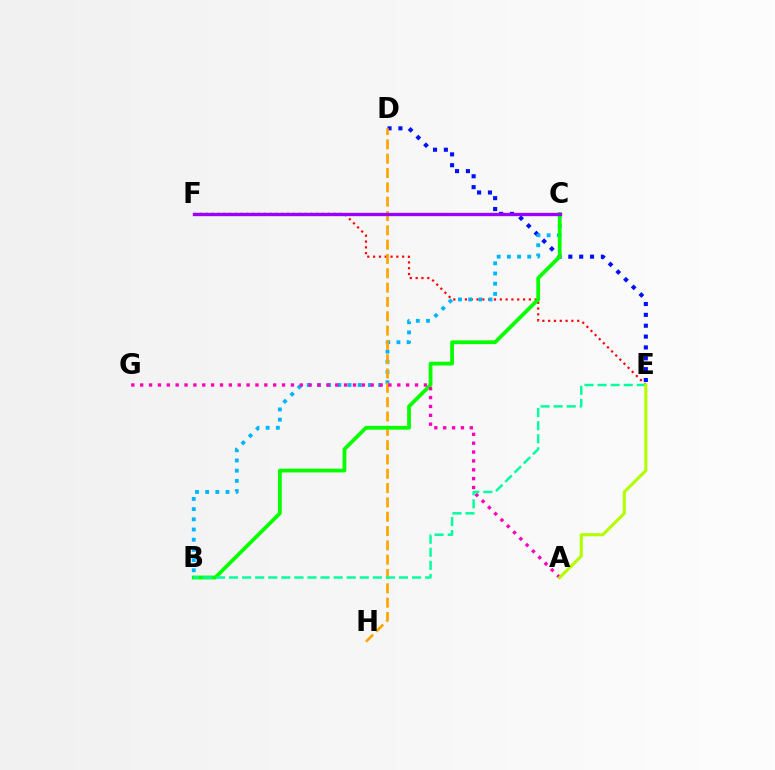{('D', 'E'): [{'color': '#0010ff', 'line_style': 'dotted', 'thickness': 2.95}], ('E', 'F'): [{'color': '#ff0000', 'line_style': 'dotted', 'thickness': 1.58}], ('B', 'C'): [{'color': '#00b5ff', 'line_style': 'dotted', 'thickness': 2.77}, {'color': '#08ff00', 'line_style': 'solid', 'thickness': 2.73}], ('D', 'H'): [{'color': '#ffa500', 'line_style': 'dashed', 'thickness': 1.95}], ('A', 'G'): [{'color': '#ff00bd', 'line_style': 'dotted', 'thickness': 2.41}], ('C', 'F'): [{'color': '#9b00ff', 'line_style': 'solid', 'thickness': 2.41}], ('B', 'E'): [{'color': '#00ff9d', 'line_style': 'dashed', 'thickness': 1.78}], ('A', 'E'): [{'color': '#b3ff00', 'line_style': 'solid', 'thickness': 2.23}]}